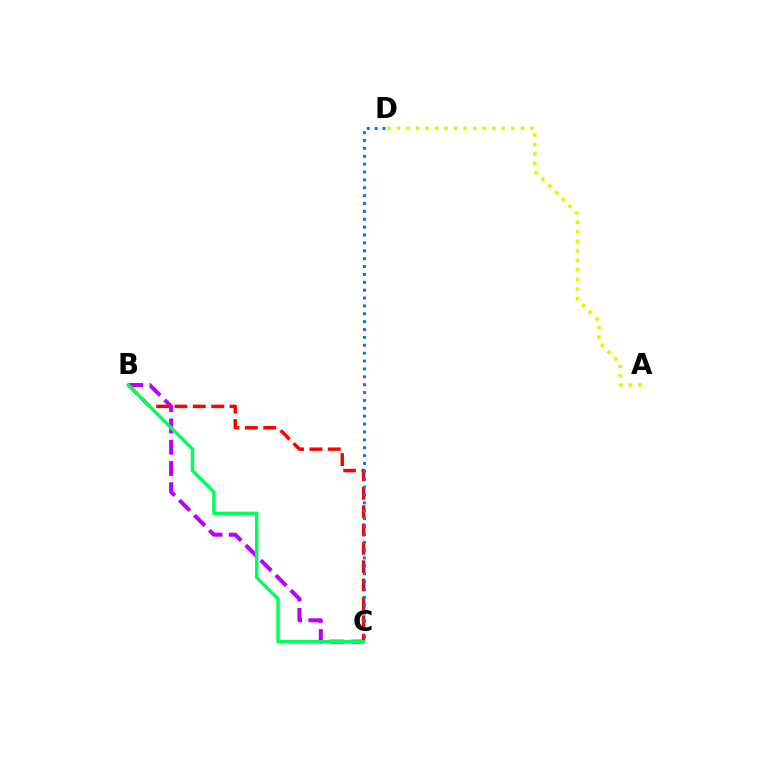{('B', 'C'): [{'color': '#b900ff', 'line_style': 'dashed', 'thickness': 2.89}, {'color': '#ff0000', 'line_style': 'dashed', 'thickness': 2.49}, {'color': '#00ff5c', 'line_style': 'solid', 'thickness': 2.47}], ('A', 'D'): [{'color': '#d1ff00', 'line_style': 'dotted', 'thickness': 2.59}], ('C', 'D'): [{'color': '#0074ff', 'line_style': 'dotted', 'thickness': 2.14}]}